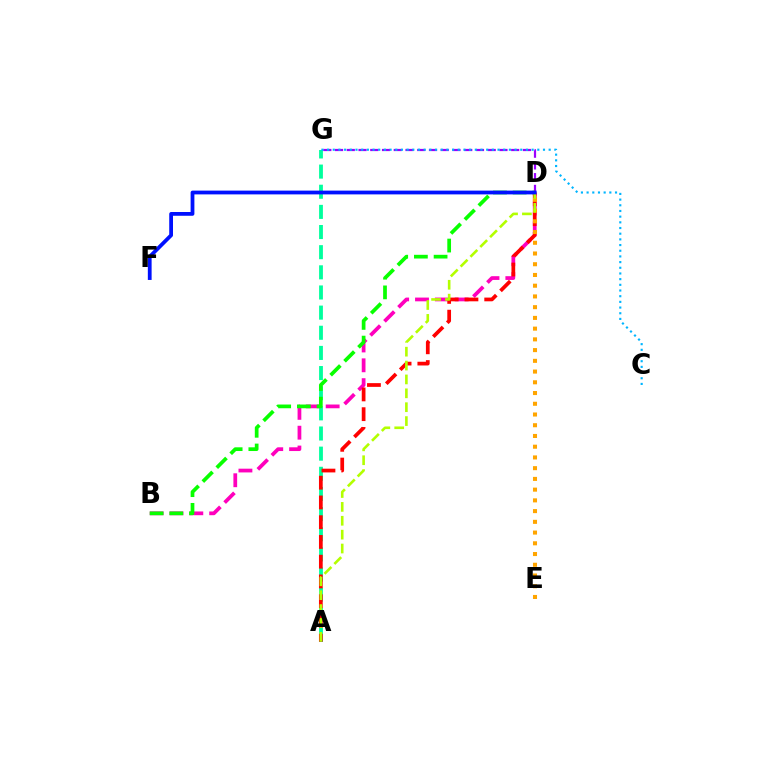{('D', 'G'): [{'color': '#9b00ff', 'line_style': 'dashed', 'thickness': 1.6}], ('A', 'G'): [{'color': '#00ff9d', 'line_style': 'dashed', 'thickness': 2.74}], ('B', 'D'): [{'color': '#ff00bd', 'line_style': 'dashed', 'thickness': 2.69}, {'color': '#08ff00', 'line_style': 'dashed', 'thickness': 2.68}], ('A', 'D'): [{'color': '#ff0000', 'line_style': 'dashed', 'thickness': 2.68}, {'color': '#b3ff00', 'line_style': 'dashed', 'thickness': 1.89}], ('D', 'E'): [{'color': '#ffa500', 'line_style': 'dotted', 'thickness': 2.92}], ('D', 'F'): [{'color': '#0010ff', 'line_style': 'solid', 'thickness': 2.72}], ('C', 'G'): [{'color': '#00b5ff', 'line_style': 'dotted', 'thickness': 1.54}]}